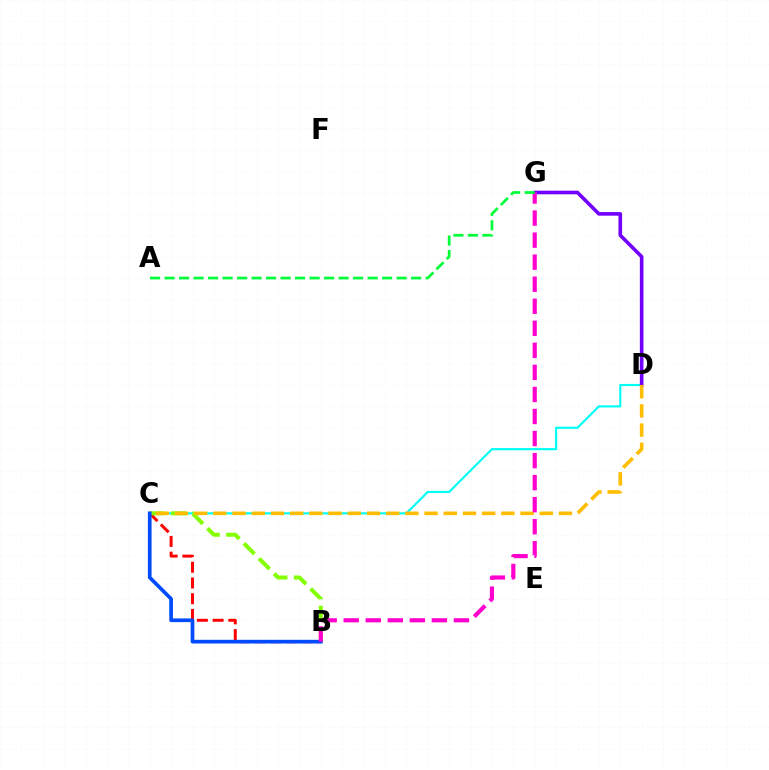{('C', 'D'): [{'color': '#00fff6', 'line_style': 'solid', 'thickness': 1.56}, {'color': '#ffbd00', 'line_style': 'dashed', 'thickness': 2.61}], ('B', 'C'): [{'color': '#ff0000', 'line_style': 'dashed', 'thickness': 2.14}, {'color': '#84ff00', 'line_style': 'dashed', 'thickness': 2.9}, {'color': '#004bff', 'line_style': 'solid', 'thickness': 2.66}], ('D', 'G'): [{'color': '#7200ff', 'line_style': 'solid', 'thickness': 2.6}], ('B', 'G'): [{'color': '#ff00cf', 'line_style': 'dashed', 'thickness': 2.99}], ('A', 'G'): [{'color': '#00ff39', 'line_style': 'dashed', 'thickness': 1.97}]}